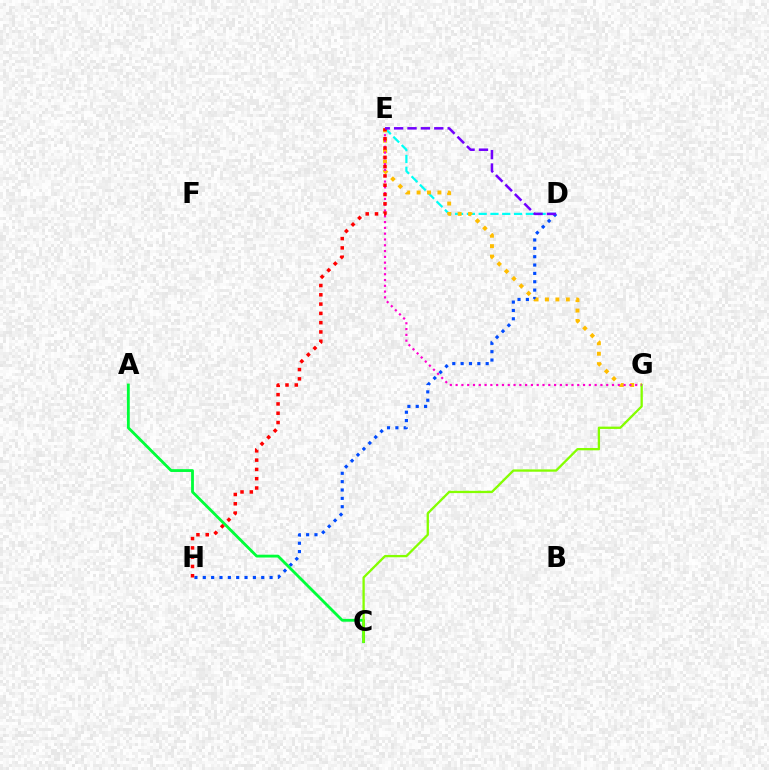{('D', 'H'): [{'color': '#004bff', 'line_style': 'dotted', 'thickness': 2.27}], ('D', 'E'): [{'color': '#00fff6', 'line_style': 'dashed', 'thickness': 1.6}, {'color': '#7200ff', 'line_style': 'dashed', 'thickness': 1.82}], ('A', 'C'): [{'color': '#00ff39', 'line_style': 'solid', 'thickness': 2.03}], ('E', 'G'): [{'color': '#ffbd00', 'line_style': 'dotted', 'thickness': 2.83}, {'color': '#ff00cf', 'line_style': 'dotted', 'thickness': 1.57}], ('C', 'G'): [{'color': '#84ff00', 'line_style': 'solid', 'thickness': 1.66}], ('E', 'H'): [{'color': '#ff0000', 'line_style': 'dotted', 'thickness': 2.52}]}